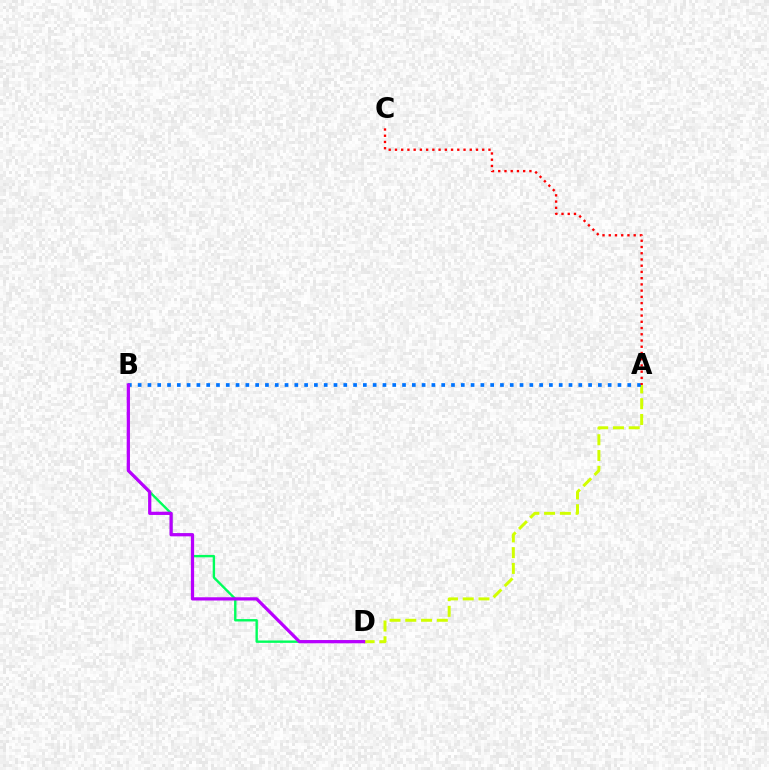{('B', 'D'): [{'color': '#00ff5c', 'line_style': 'solid', 'thickness': 1.72}, {'color': '#b900ff', 'line_style': 'solid', 'thickness': 2.33}], ('A', 'D'): [{'color': '#d1ff00', 'line_style': 'dashed', 'thickness': 2.14}], ('A', 'B'): [{'color': '#0074ff', 'line_style': 'dotted', 'thickness': 2.66}], ('A', 'C'): [{'color': '#ff0000', 'line_style': 'dotted', 'thickness': 1.69}]}